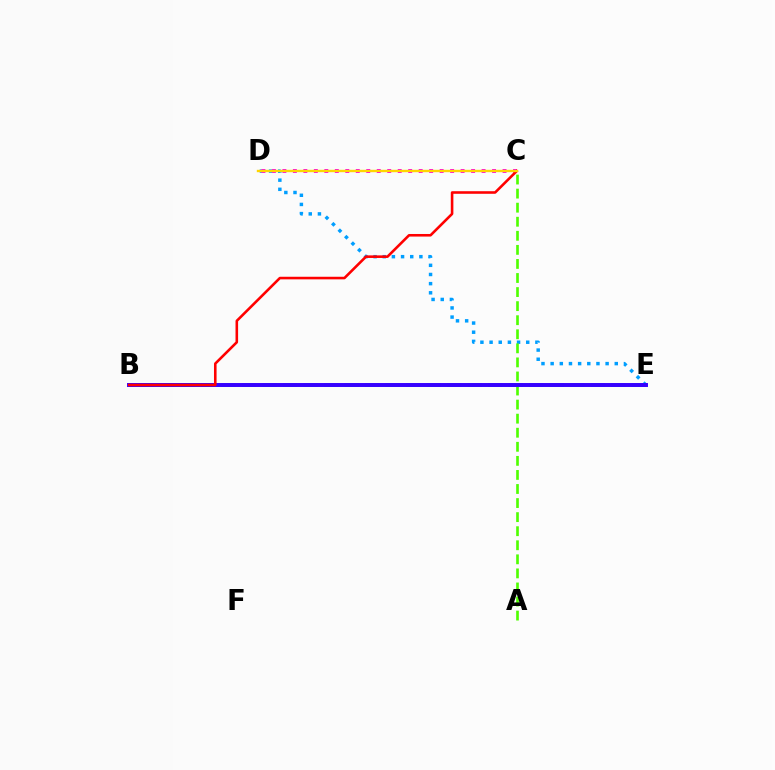{('D', 'E'): [{'color': '#009eff', 'line_style': 'dotted', 'thickness': 2.49}], ('C', 'D'): [{'color': '#ff00ed', 'line_style': 'dotted', 'thickness': 2.85}, {'color': '#ffd500', 'line_style': 'solid', 'thickness': 1.72}], ('A', 'C'): [{'color': '#4fff00', 'line_style': 'dashed', 'thickness': 1.91}], ('B', 'E'): [{'color': '#00ff86', 'line_style': 'dashed', 'thickness': 2.79}, {'color': '#3700ff', 'line_style': 'solid', 'thickness': 2.84}], ('B', 'C'): [{'color': '#ff0000', 'line_style': 'solid', 'thickness': 1.86}]}